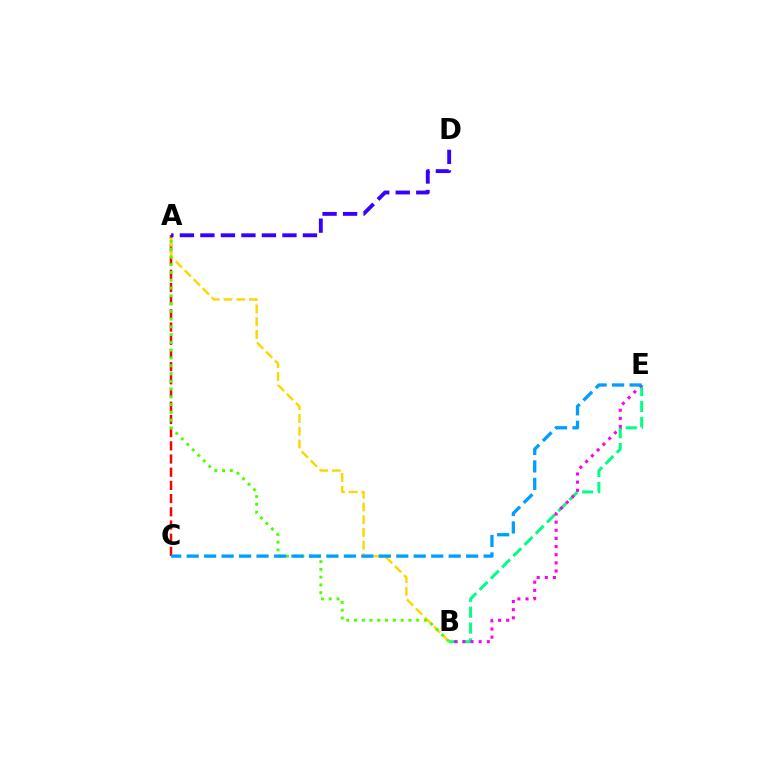{('B', 'E'): [{'color': '#00ff86', 'line_style': 'dashed', 'thickness': 2.16}, {'color': '#ff00ed', 'line_style': 'dotted', 'thickness': 2.21}], ('A', 'C'): [{'color': '#ff0000', 'line_style': 'dashed', 'thickness': 1.79}], ('A', 'B'): [{'color': '#ffd500', 'line_style': 'dashed', 'thickness': 1.73}, {'color': '#4fff00', 'line_style': 'dotted', 'thickness': 2.11}], ('C', 'E'): [{'color': '#009eff', 'line_style': 'dashed', 'thickness': 2.37}], ('A', 'D'): [{'color': '#3700ff', 'line_style': 'dashed', 'thickness': 2.79}]}